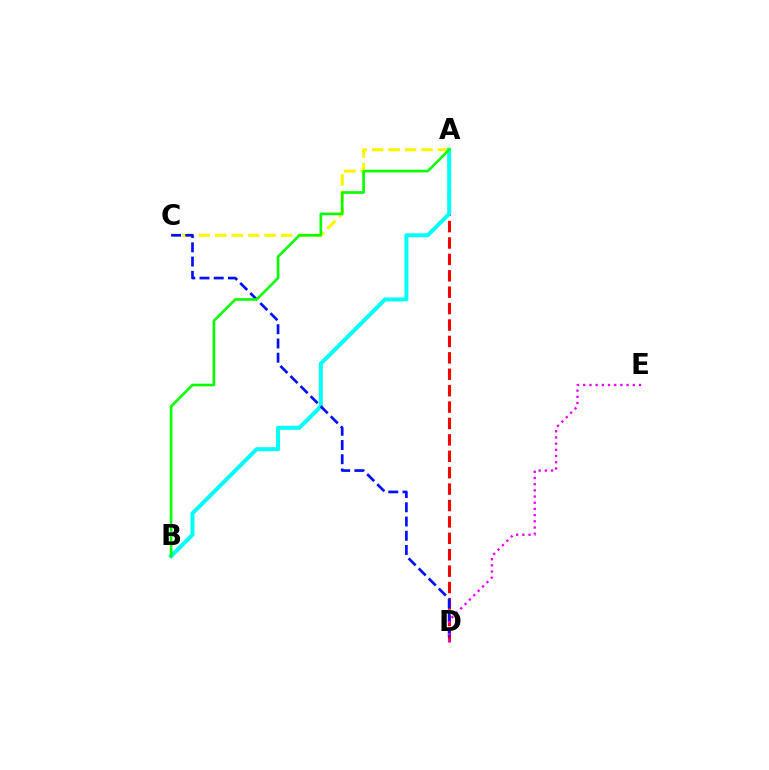{('A', 'C'): [{'color': '#fcf500', 'line_style': 'dashed', 'thickness': 2.23}], ('A', 'D'): [{'color': '#ff0000', 'line_style': 'dashed', 'thickness': 2.23}], ('A', 'B'): [{'color': '#00fff6', 'line_style': 'solid', 'thickness': 2.87}, {'color': '#08ff00', 'line_style': 'solid', 'thickness': 1.9}], ('C', 'D'): [{'color': '#0010ff', 'line_style': 'dashed', 'thickness': 1.93}], ('D', 'E'): [{'color': '#ee00ff', 'line_style': 'dotted', 'thickness': 1.68}]}